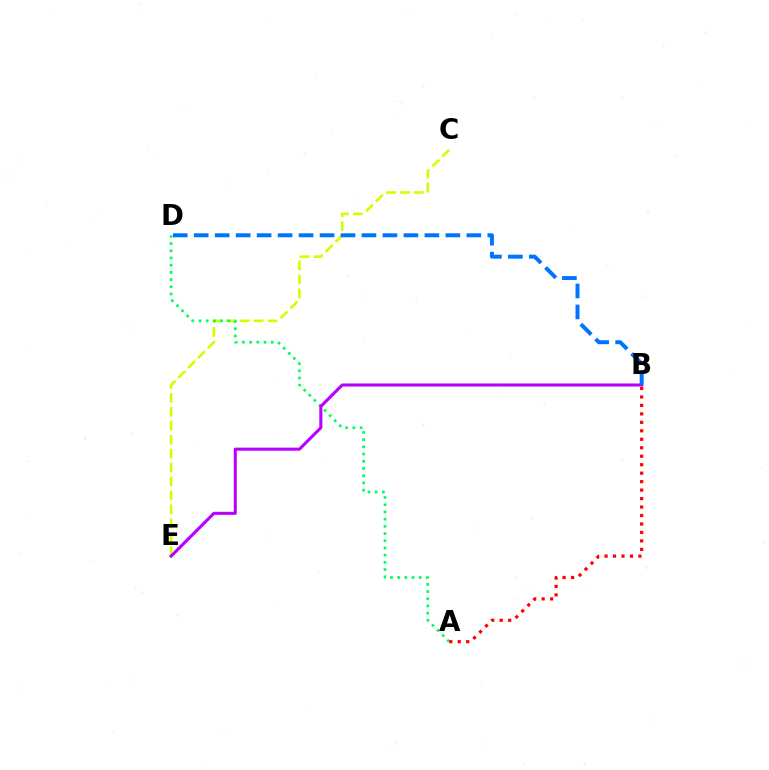{('C', 'E'): [{'color': '#d1ff00', 'line_style': 'dashed', 'thickness': 1.89}], ('A', 'D'): [{'color': '#00ff5c', 'line_style': 'dotted', 'thickness': 1.96}], ('B', 'E'): [{'color': '#b900ff', 'line_style': 'solid', 'thickness': 2.21}], ('A', 'B'): [{'color': '#ff0000', 'line_style': 'dotted', 'thickness': 2.3}], ('B', 'D'): [{'color': '#0074ff', 'line_style': 'dashed', 'thickness': 2.85}]}